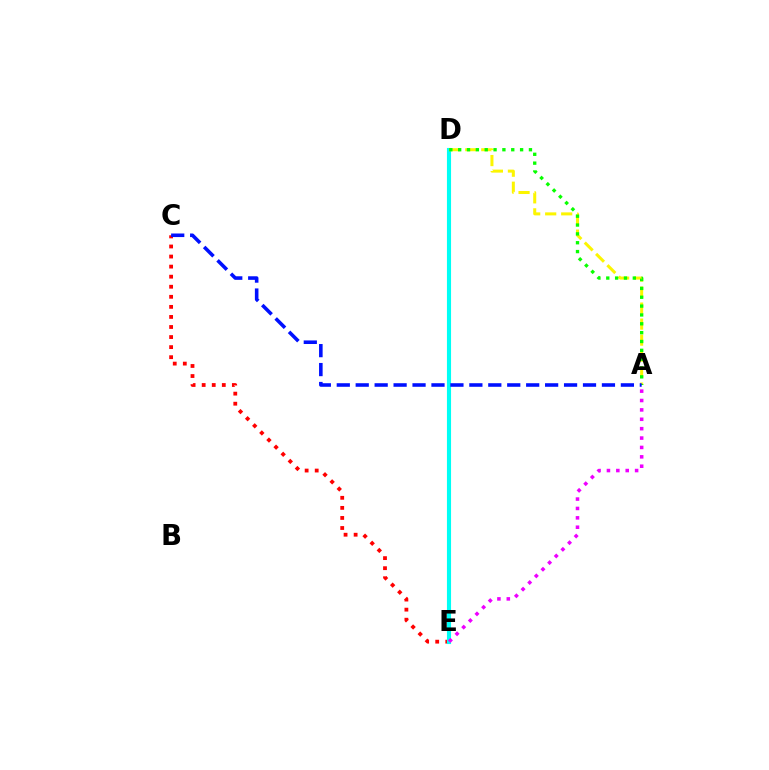{('C', 'E'): [{'color': '#ff0000', 'line_style': 'dotted', 'thickness': 2.73}], ('D', 'E'): [{'color': '#00fff6', 'line_style': 'solid', 'thickness': 2.96}], ('A', 'D'): [{'color': '#fcf500', 'line_style': 'dashed', 'thickness': 2.18}, {'color': '#08ff00', 'line_style': 'dotted', 'thickness': 2.4}], ('A', 'E'): [{'color': '#ee00ff', 'line_style': 'dotted', 'thickness': 2.55}], ('A', 'C'): [{'color': '#0010ff', 'line_style': 'dashed', 'thickness': 2.57}]}